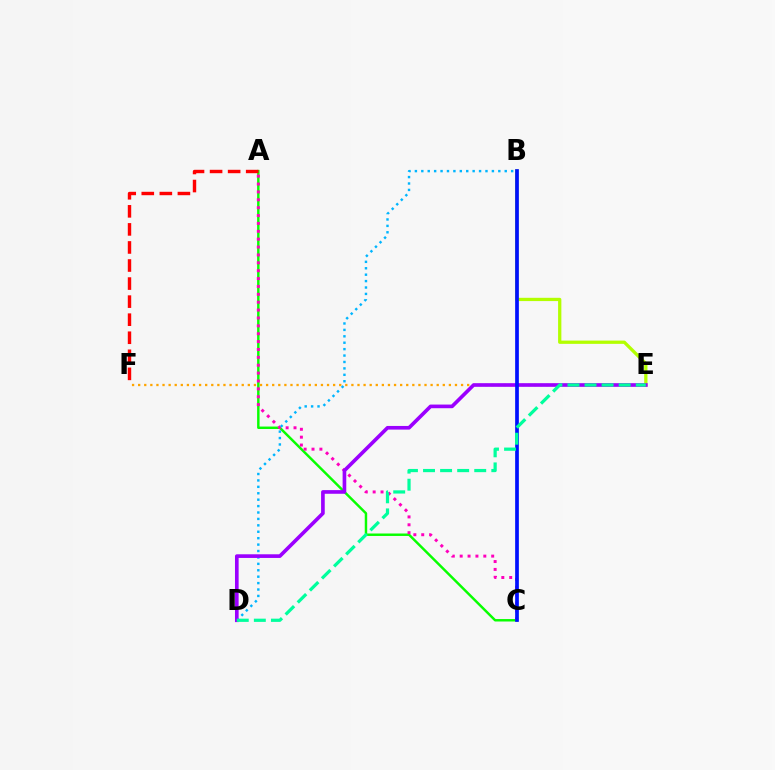{('A', 'C'): [{'color': '#08ff00', 'line_style': 'solid', 'thickness': 1.77}, {'color': '#ff00bd', 'line_style': 'dotted', 'thickness': 2.14}], ('B', 'E'): [{'color': '#b3ff00', 'line_style': 'solid', 'thickness': 2.36}], ('A', 'F'): [{'color': '#ff0000', 'line_style': 'dashed', 'thickness': 2.45}], ('E', 'F'): [{'color': '#ffa500', 'line_style': 'dotted', 'thickness': 1.66}], ('B', 'D'): [{'color': '#00b5ff', 'line_style': 'dotted', 'thickness': 1.74}], ('D', 'E'): [{'color': '#9b00ff', 'line_style': 'solid', 'thickness': 2.63}, {'color': '#00ff9d', 'line_style': 'dashed', 'thickness': 2.32}], ('B', 'C'): [{'color': '#0010ff', 'line_style': 'solid', 'thickness': 2.67}]}